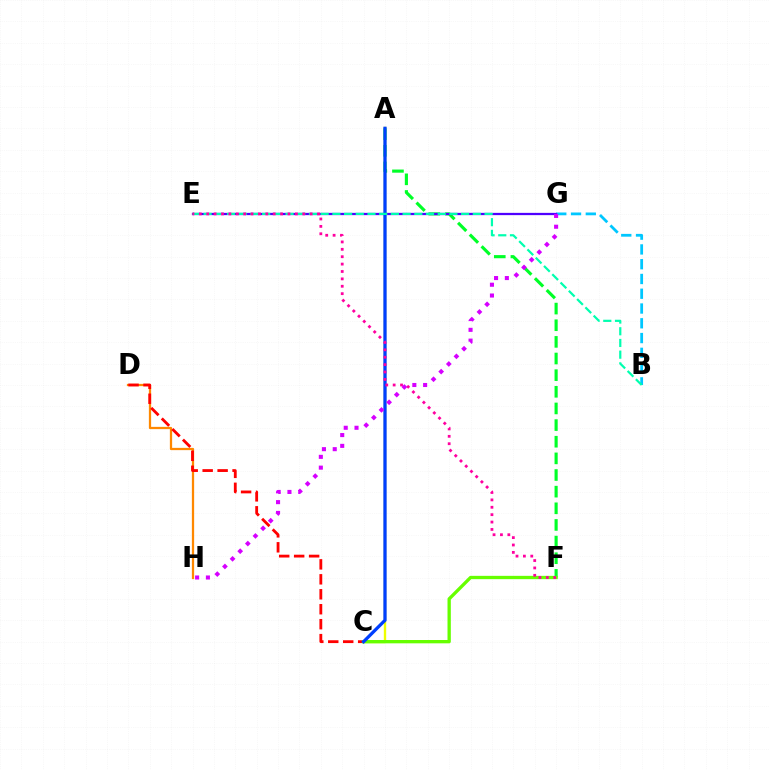{('A', 'C'): [{'color': '#eeff00', 'line_style': 'solid', 'thickness': 1.7}, {'color': '#003fff', 'line_style': 'solid', 'thickness': 2.36}], ('D', 'H'): [{'color': '#ff8800', 'line_style': 'solid', 'thickness': 1.63}], ('A', 'F'): [{'color': '#00ff27', 'line_style': 'dashed', 'thickness': 2.26}], ('B', 'G'): [{'color': '#00c7ff', 'line_style': 'dashed', 'thickness': 2.01}], ('E', 'G'): [{'color': '#4f00ff', 'line_style': 'solid', 'thickness': 1.63}], ('C', 'D'): [{'color': '#ff0000', 'line_style': 'dashed', 'thickness': 2.03}], ('C', 'F'): [{'color': '#66ff00', 'line_style': 'solid', 'thickness': 2.39}], ('B', 'E'): [{'color': '#00ffaf', 'line_style': 'dashed', 'thickness': 1.59}], ('E', 'F'): [{'color': '#ff00a0', 'line_style': 'dotted', 'thickness': 2.01}], ('G', 'H'): [{'color': '#d600ff', 'line_style': 'dotted', 'thickness': 2.93}]}